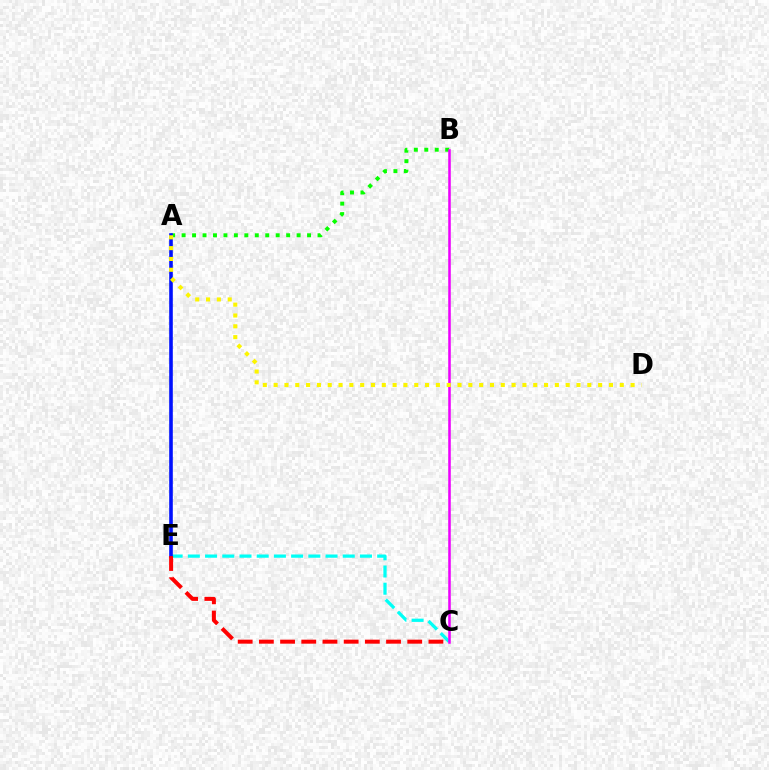{('C', 'E'): [{'color': '#00fff6', 'line_style': 'dashed', 'thickness': 2.34}, {'color': '#ff0000', 'line_style': 'dashed', 'thickness': 2.88}], ('A', 'B'): [{'color': '#08ff00', 'line_style': 'dotted', 'thickness': 2.84}], ('B', 'C'): [{'color': '#ee00ff', 'line_style': 'solid', 'thickness': 1.83}], ('A', 'E'): [{'color': '#0010ff', 'line_style': 'solid', 'thickness': 2.59}], ('A', 'D'): [{'color': '#fcf500', 'line_style': 'dotted', 'thickness': 2.94}]}